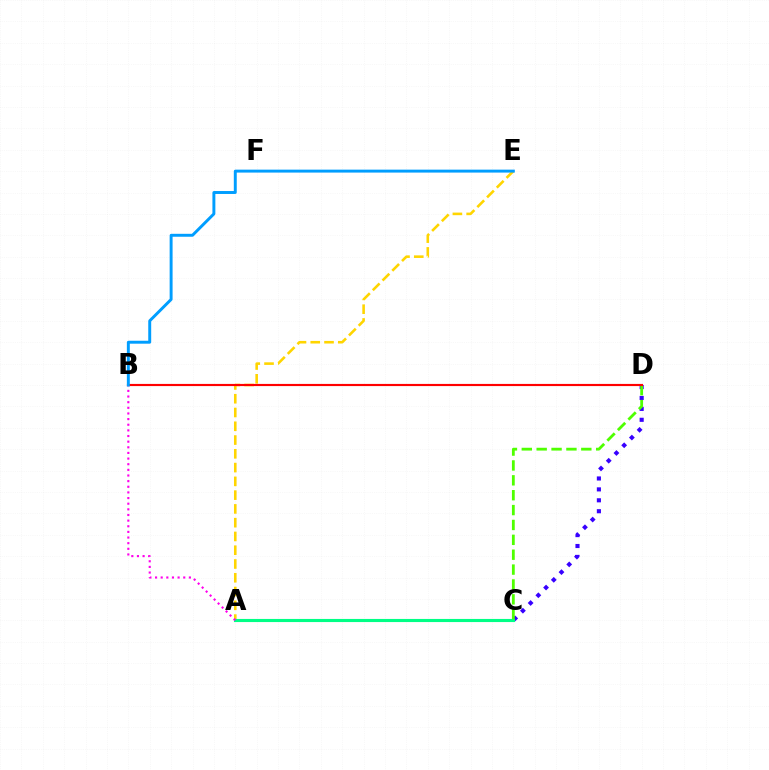{('C', 'D'): [{'color': '#3700ff', 'line_style': 'dotted', 'thickness': 2.97}, {'color': '#4fff00', 'line_style': 'dashed', 'thickness': 2.02}], ('A', 'E'): [{'color': '#ffd500', 'line_style': 'dashed', 'thickness': 1.87}], ('A', 'C'): [{'color': '#00ff86', 'line_style': 'solid', 'thickness': 2.25}], ('A', 'B'): [{'color': '#ff00ed', 'line_style': 'dotted', 'thickness': 1.53}], ('B', 'D'): [{'color': '#ff0000', 'line_style': 'solid', 'thickness': 1.56}], ('B', 'E'): [{'color': '#009eff', 'line_style': 'solid', 'thickness': 2.12}]}